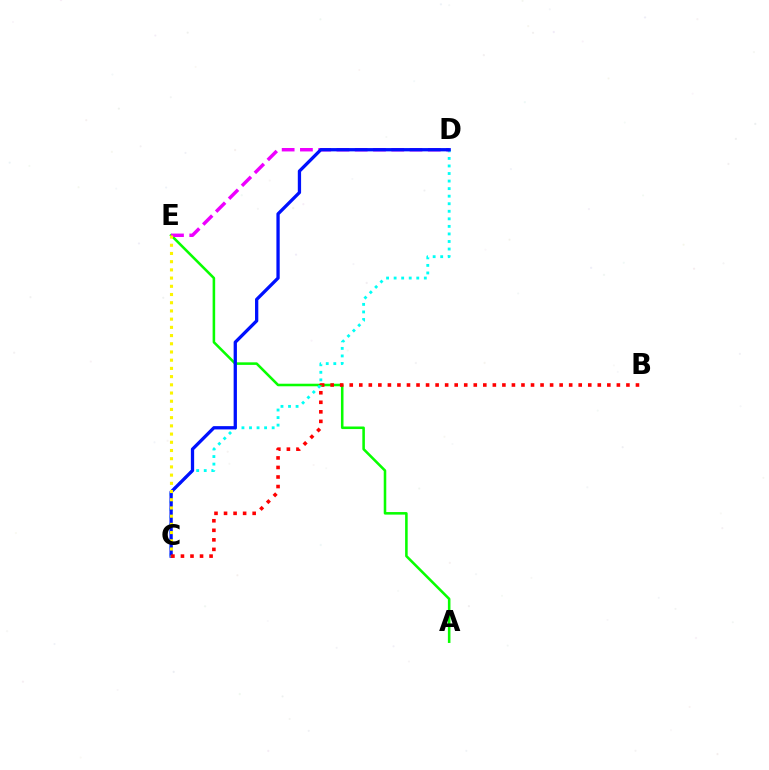{('A', 'E'): [{'color': '#08ff00', 'line_style': 'solid', 'thickness': 1.84}], ('C', 'D'): [{'color': '#00fff6', 'line_style': 'dotted', 'thickness': 2.05}, {'color': '#0010ff', 'line_style': 'solid', 'thickness': 2.37}], ('D', 'E'): [{'color': '#ee00ff', 'line_style': 'dashed', 'thickness': 2.48}], ('C', 'E'): [{'color': '#fcf500', 'line_style': 'dotted', 'thickness': 2.23}], ('B', 'C'): [{'color': '#ff0000', 'line_style': 'dotted', 'thickness': 2.59}]}